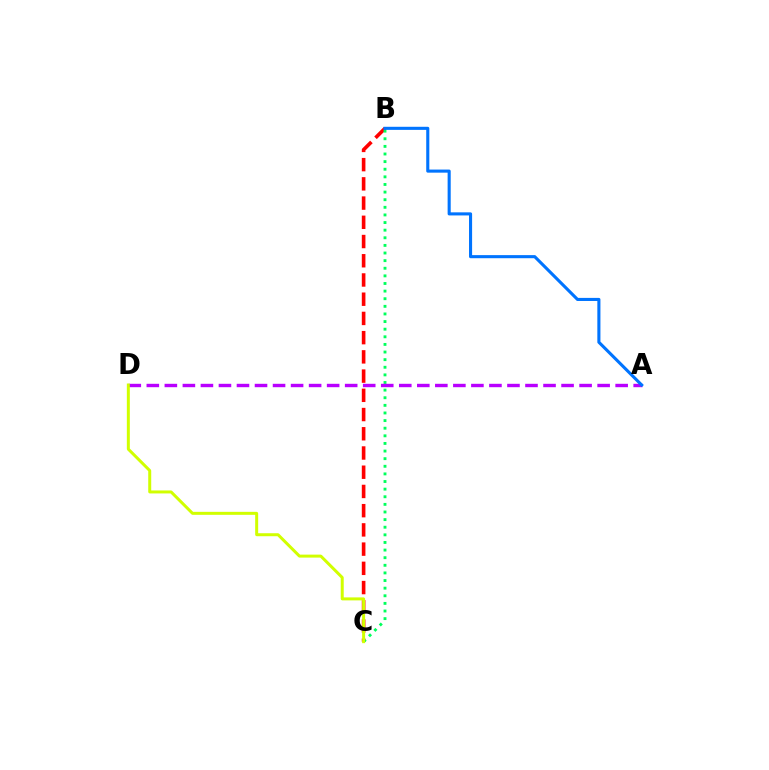{('B', 'C'): [{'color': '#ff0000', 'line_style': 'dashed', 'thickness': 2.61}, {'color': '#00ff5c', 'line_style': 'dotted', 'thickness': 2.07}], ('A', 'D'): [{'color': '#b900ff', 'line_style': 'dashed', 'thickness': 2.45}], ('A', 'B'): [{'color': '#0074ff', 'line_style': 'solid', 'thickness': 2.23}], ('C', 'D'): [{'color': '#d1ff00', 'line_style': 'solid', 'thickness': 2.15}]}